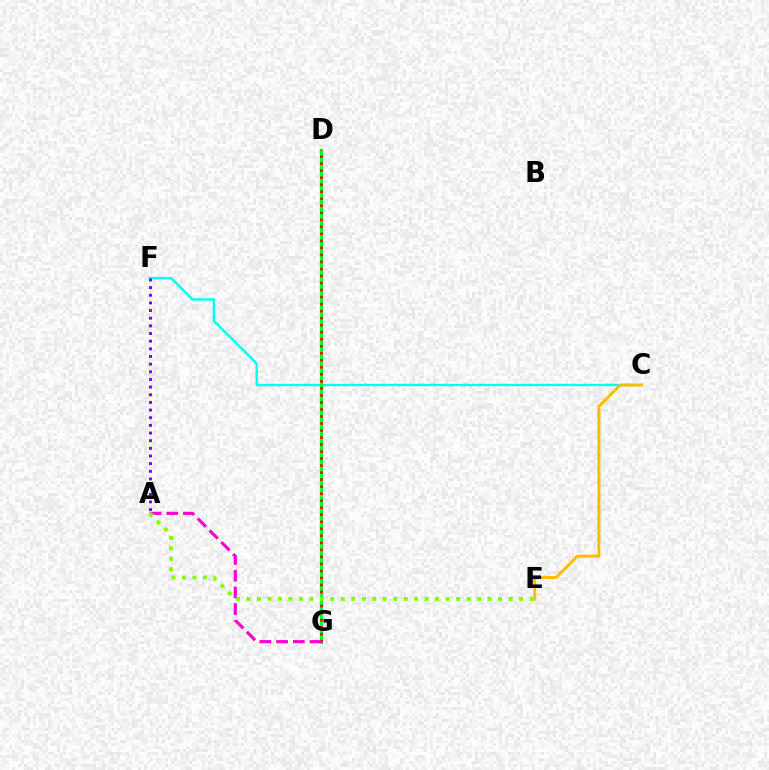{('D', 'G'): [{'color': '#004bff', 'line_style': 'solid', 'thickness': 2.0}, {'color': '#00ff39', 'line_style': 'solid', 'thickness': 2.4}, {'color': '#ff0000', 'line_style': 'dotted', 'thickness': 1.91}], ('C', 'F'): [{'color': '#00fff6', 'line_style': 'solid', 'thickness': 1.72}], ('C', 'E'): [{'color': '#ffbd00', 'line_style': 'solid', 'thickness': 2.15}], ('A', 'F'): [{'color': '#7200ff', 'line_style': 'dotted', 'thickness': 2.08}], ('A', 'G'): [{'color': '#ff00cf', 'line_style': 'dashed', 'thickness': 2.27}], ('A', 'E'): [{'color': '#84ff00', 'line_style': 'dotted', 'thickness': 2.85}]}